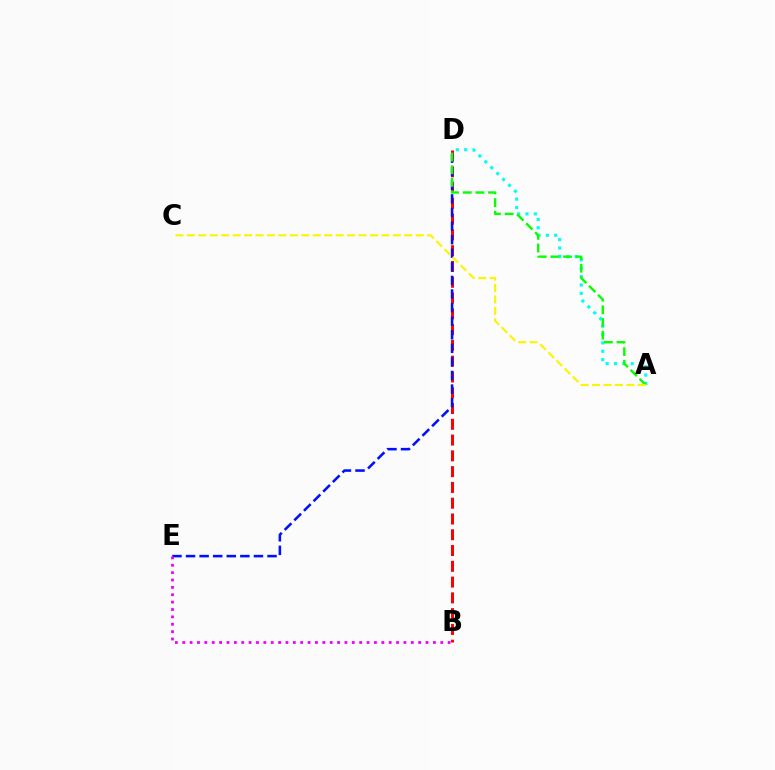{('B', 'D'): [{'color': '#ff0000', 'line_style': 'dashed', 'thickness': 2.14}], ('D', 'E'): [{'color': '#0010ff', 'line_style': 'dashed', 'thickness': 1.85}], ('A', 'D'): [{'color': '#00fff6', 'line_style': 'dotted', 'thickness': 2.27}, {'color': '#08ff00', 'line_style': 'dashed', 'thickness': 1.72}], ('B', 'E'): [{'color': '#ee00ff', 'line_style': 'dotted', 'thickness': 2.0}], ('A', 'C'): [{'color': '#fcf500', 'line_style': 'dashed', 'thickness': 1.55}]}